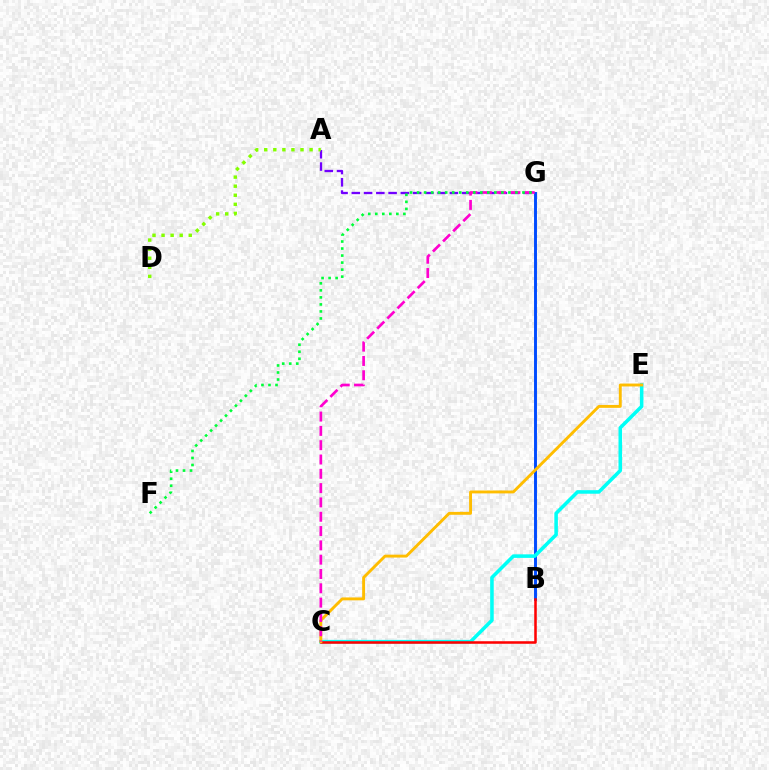{('B', 'G'): [{'color': '#004bff', 'line_style': 'solid', 'thickness': 2.11}], ('A', 'G'): [{'color': '#7200ff', 'line_style': 'dashed', 'thickness': 1.67}], ('A', 'D'): [{'color': '#84ff00', 'line_style': 'dotted', 'thickness': 2.46}], ('C', 'E'): [{'color': '#00fff6', 'line_style': 'solid', 'thickness': 2.56}, {'color': '#ffbd00', 'line_style': 'solid', 'thickness': 2.09}], ('B', 'C'): [{'color': '#ff0000', 'line_style': 'solid', 'thickness': 1.83}], ('C', 'G'): [{'color': '#ff00cf', 'line_style': 'dashed', 'thickness': 1.94}], ('F', 'G'): [{'color': '#00ff39', 'line_style': 'dotted', 'thickness': 1.91}]}